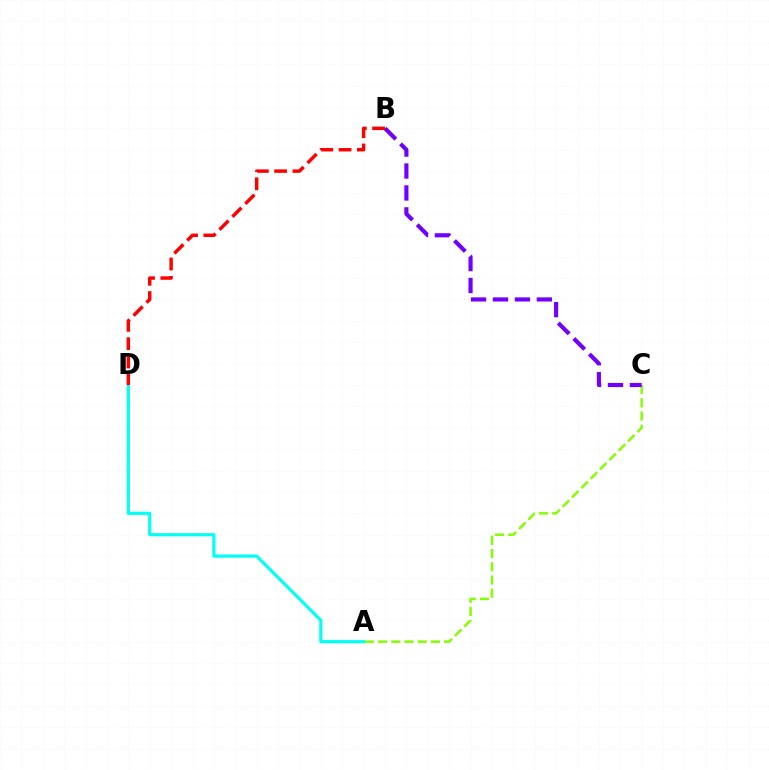{('A', 'C'): [{'color': '#84ff00', 'line_style': 'dashed', 'thickness': 1.79}], ('A', 'D'): [{'color': '#00fff6', 'line_style': 'solid', 'thickness': 2.29}], ('B', 'C'): [{'color': '#7200ff', 'line_style': 'dashed', 'thickness': 2.98}], ('B', 'D'): [{'color': '#ff0000', 'line_style': 'dashed', 'thickness': 2.49}]}